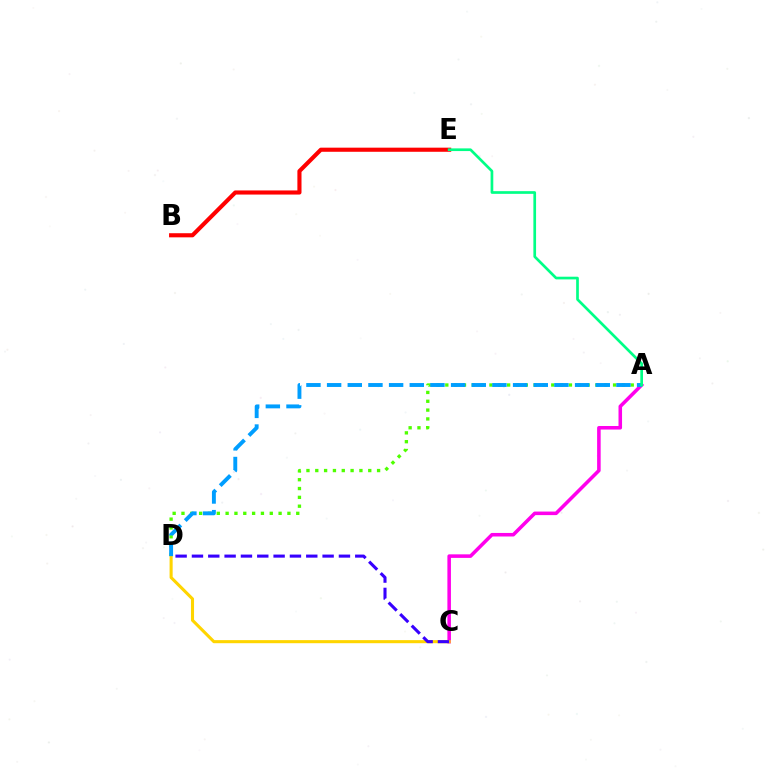{('A', 'C'): [{'color': '#ff00ed', 'line_style': 'solid', 'thickness': 2.56}], ('B', 'E'): [{'color': '#ff0000', 'line_style': 'solid', 'thickness': 2.96}], ('A', 'D'): [{'color': '#4fff00', 'line_style': 'dotted', 'thickness': 2.4}, {'color': '#009eff', 'line_style': 'dashed', 'thickness': 2.81}], ('C', 'D'): [{'color': '#ffd500', 'line_style': 'solid', 'thickness': 2.21}, {'color': '#3700ff', 'line_style': 'dashed', 'thickness': 2.22}], ('A', 'E'): [{'color': '#00ff86', 'line_style': 'solid', 'thickness': 1.94}]}